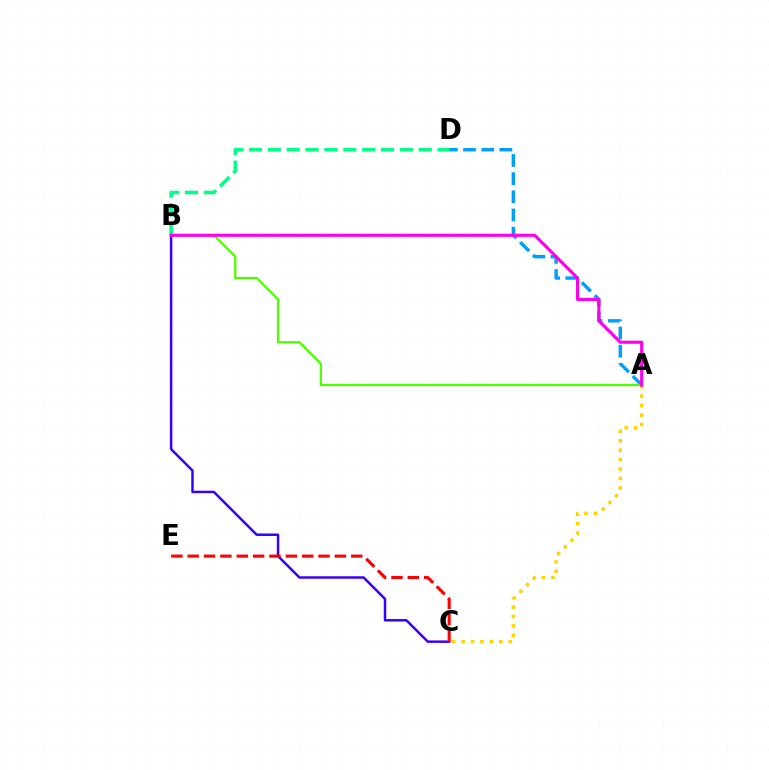{('B', 'C'): [{'color': '#3700ff', 'line_style': 'solid', 'thickness': 1.79}], ('A', 'D'): [{'color': '#009eff', 'line_style': 'dashed', 'thickness': 2.47}], ('A', 'C'): [{'color': '#ffd500', 'line_style': 'dotted', 'thickness': 2.56}], ('A', 'B'): [{'color': '#4fff00', 'line_style': 'solid', 'thickness': 1.66}, {'color': '#ff00ed', 'line_style': 'solid', 'thickness': 2.25}], ('B', 'D'): [{'color': '#00ff86', 'line_style': 'dashed', 'thickness': 2.56}], ('C', 'E'): [{'color': '#ff0000', 'line_style': 'dashed', 'thickness': 2.22}]}